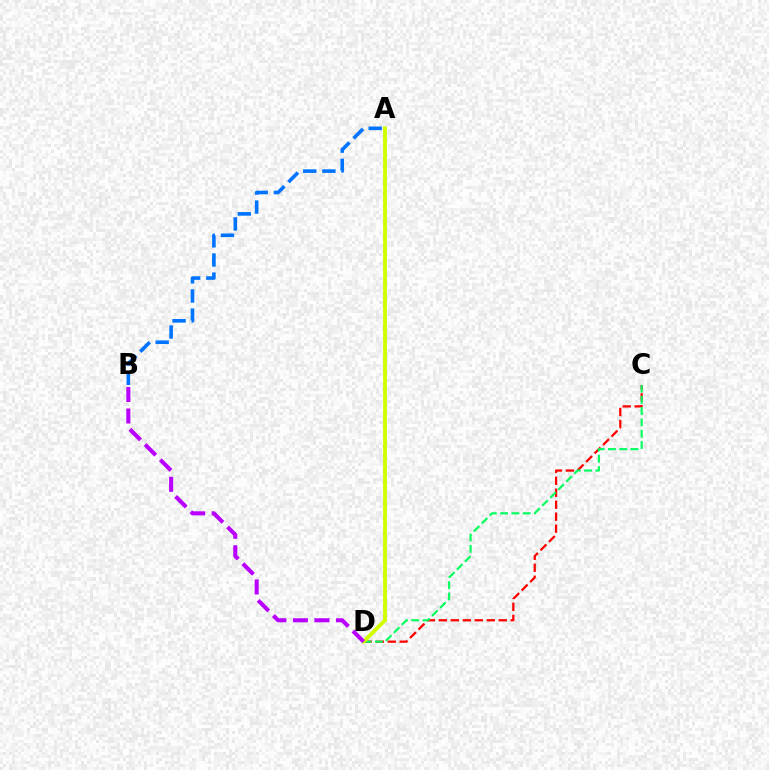{('C', 'D'): [{'color': '#ff0000', 'line_style': 'dashed', 'thickness': 1.63}, {'color': '#00ff5c', 'line_style': 'dashed', 'thickness': 1.54}], ('A', 'D'): [{'color': '#d1ff00', 'line_style': 'solid', 'thickness': 2.78}], ('A', 'B'): [{'color': '#0074ff', 'line_style': 'dashed', 'thickness': 2.6}], ('B', 'D'): [{'color': '#b900ff', 'line_style': 'dashed', 'thickness': 2.92}]}